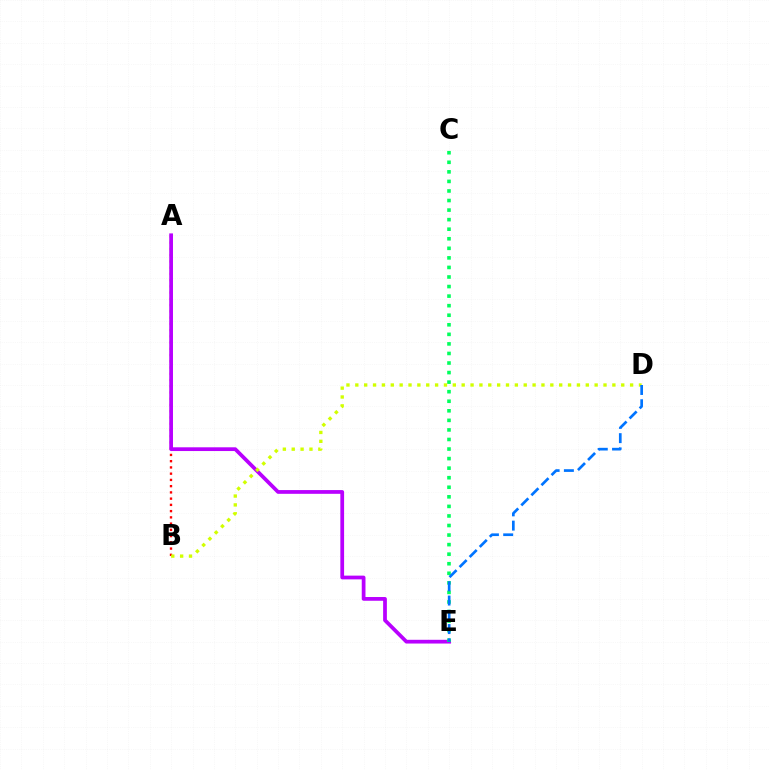{('A', 'B'): [{'color': '#ff0000', 'line_style': 'dotted', 'thickness': 1.7}], ('A', 'E'): [{'color': '#b900ff', 'line_style': 'solid', 'thickness': 2.69}], ('C', 'E'): [{'color': '#00ff5c', 'line_style': 'dotted', 'thickness': 2.6}], ('B', 'D'): [{'color': '#d1ff00', 'line_style': 'dotted', 'thickness': 2.41}], ('D', 'E'): [{'color': '#0074ff', 'line_style': 'dashed', 'thickness': 1.94}]}